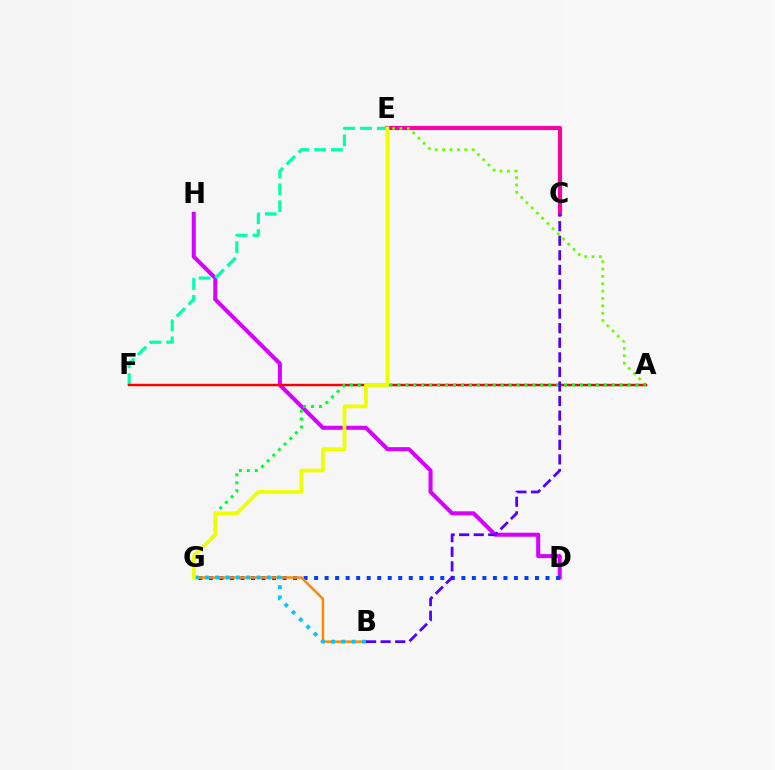{('C', 'E'): [{'color': '#ff00a0', 'line_style': 'solid', 'thickness': 2.96}], ('D', 'H'): [{'color': '#d600ff', 'line_style': 'solid', 'thickness': 2.9}], ('D', 'G'): [{'color': '#003fff', 'line_style': 'dotted', 'thickness': 2.86}], ('E', 'F'): [{'color': '#00ffaf', 'line_style': 'dashed', 'thickness': 2.29}], ('B', 'G'): [{'color': '#ff8800', 'line_style': 'solid', 'thickness': 1.8}, {'color': '#00c7ff', 'line_style': 'dotted', 'thickness': 2.8}], ('A', 'E'): [{'color': '#66ff00', 'line_style': 'dotted', 'thickness': 2.0}], ('A', 'F'): [{'color': '#ff0000', 'line_style': 'solid', 'thickness': 1.76}], ('A', 'G'): [{'color': '#00ff27', 'line_style': 'dotted', 'thickness': 2.16}], ('E', 'G'): [{'color': '#eeff00', 'line_style': 'solid', 'thickness': 2.68}], ('B', 'C'): [{'color': '#4f00ff', 'line_style': 'dashed', 'thickness': 1.98}]}